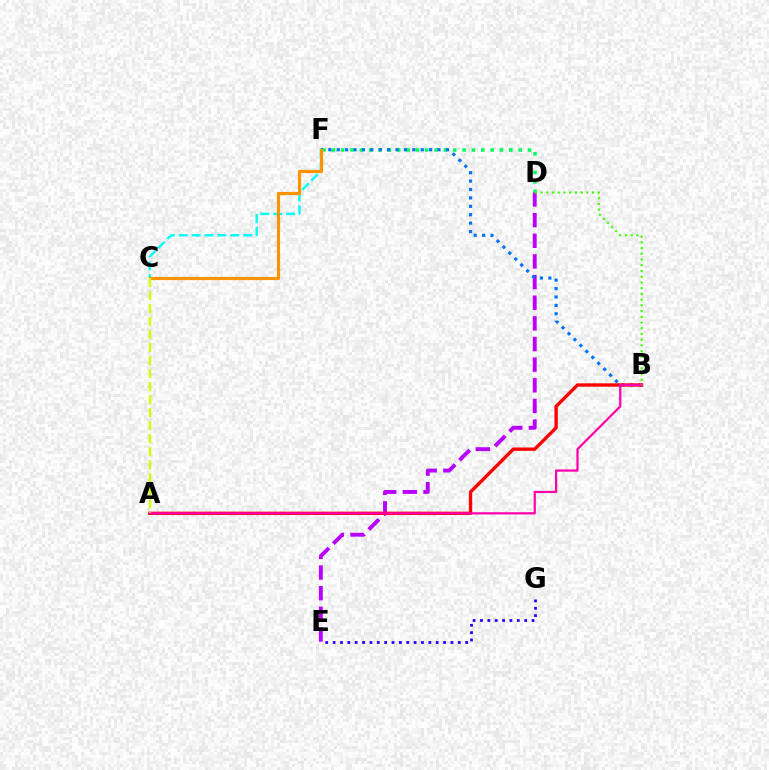{('D', 'F'): [{'color': '#00ff5c', 'line_style': 'dotted', 'thickness': 2.54}], ('C', 'F'): [{'color': '#00fff6', 'line_style': 'dashed', 'thickness': 1.75}, {'color': '#ff9400', 'line_style': 'solid', 'thickness': 2.28}], ('D', 'E'): [{'color': '#b900ff', 'line_style': 'dashed', 'thickness': 2.8}], ('B', 'F'): [{'color': '#0074ff', 'line_style': 'dotted', 'thickness': 2.28}], ('A', 'B'): [{'color': '#ff0000', 'line_style': 'solid', 'thickness': 2.42}, {'color': '#ff00ac', 'line_style': 'solid', 'thickness': 1.6}], ('E', 'G'): [{'color': '#2500ff', 'line_style': 'dotted', 'thickness': 2.0}], ('A', 'C'): [{'color': '#d1ff00', 'line_style': 'dashed', 'thickness': 1.77}], ('B', 'D'): [{'color': '#3dff00', 'line_style': 'dotted', 'thickness': 1.56}]}